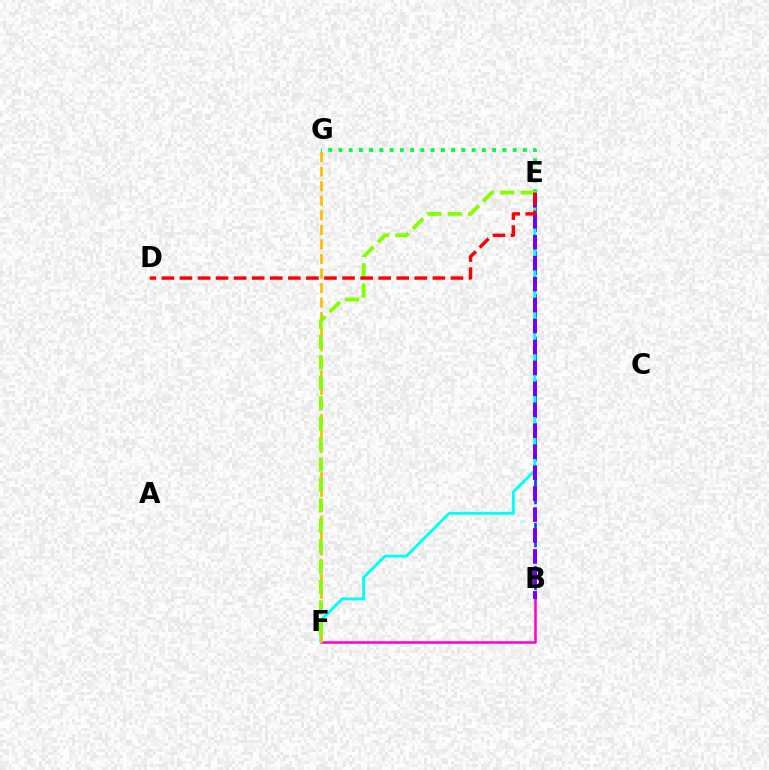{('E', 'G'): [{'color': '#00ff39', 'line_style': 'dotted', 'thickness': 2.78}], ('B', 'E'): [{'color': '#004bff', 'line_style': 'dashed', 'thickness': 1.95}, {'color': '#7200ff', 'line_style': 'dashed', 'thickness': 2.85}], ('B', 'F'): [{'color': '#ff00cf', 'line_style': 'solid', 'thickness': 1.82}], ('E', 'F'): [{'color': '#00fff6', 'line_style': 'solid', 'thickness': 2.08}, {'color': '#84ff00', 'line_style': 'dashed', 'thickness': 2.77}], ('F', 'G'): [{'color': '#ffbd00', 'line_style': 'dashed', 'thickness': 1.98}], ('D', 'E'): [{'color': '#ff0000', 'line_style': 'dashed', 'thickness': 2.45}]}